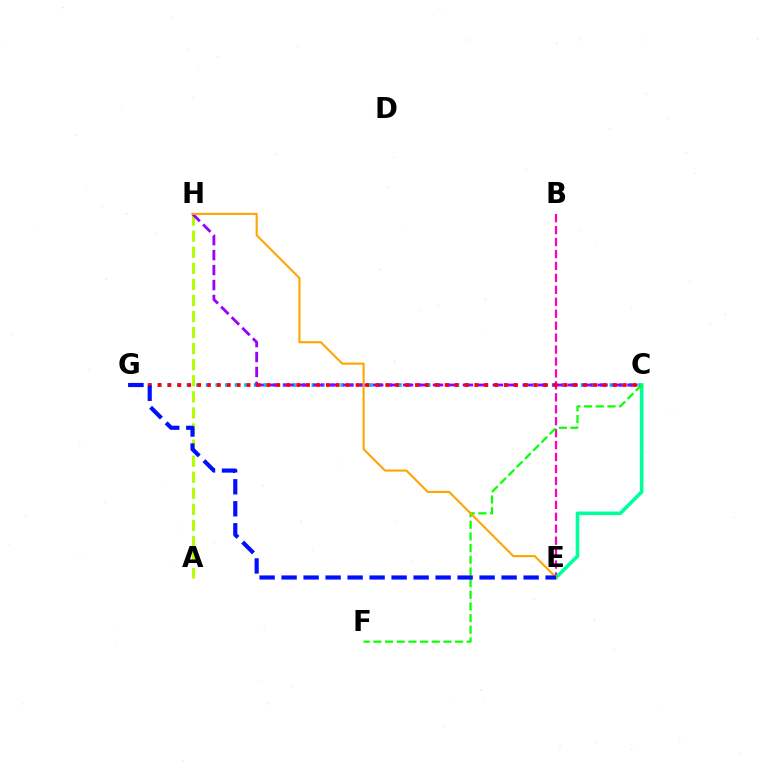{('B', 'E'): [{'color': '#ff00bd', 'line_style': 'dashed', 'thickness': 1.62}], ('C', 'G'): [{'color': '#00b5ff', 'line_style': 'dotted', 'thickness': 2.61}, {'color': '#ff0000', 'line_style': 'dotted', 'thickness': 2.69}], ('A', 'H'): [{'color': '#b3ff00', 'line_style': 'dashed', 'thickness': 2.18}], ('C', 'E'): [{'color': '#00ff9d', 'line_style': 'solid', 'thickness': 2.6}], ('C', 'F'): [{'color': '#08ff00', 'line_style': 'dashed', 'thickness': 1.59}], ('C', 'H'): [{'color': '#9b00ff', 'line_style': 'dashed', 'thickness': 2.03}], ('E', 'H'): [{'color': '#ffa500', 'line_style': 'solid', 'thickness': 1.52}], ('E', 'G'): [{'color': '#0010ff', 'line_style': 'dashed', 'thickness': 2.99}]}